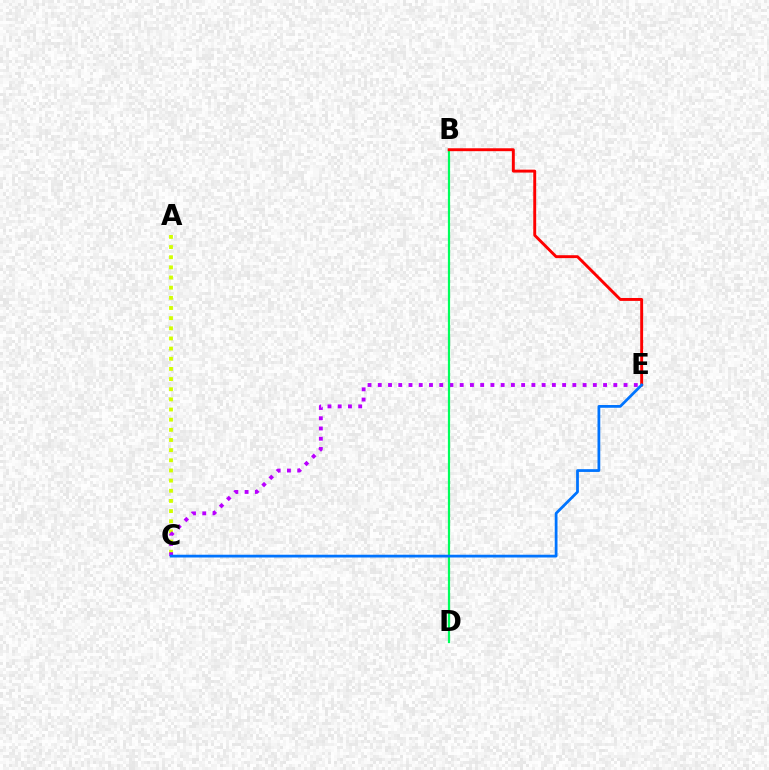{('A', 'C'): [{'color': '#d1ff00', 'line_style': 'dotted', 'thickness': 2.76}], ('C', 'E'): [{'color': '#b900ff', 'line_style': 'dotted', 'thickness': 2.78}, {'color': '#0074ff', 'line_style': 'solid', 'thickness': 1.99}], ('B', 'D'): [{'color': '#00ff5c', 'line_style': 'solid', 'thickness': 1.59}], ('B', 'E'): [{'color': '#ff0000', 'line_style': 'solid', 'thickness': 2.09}]}